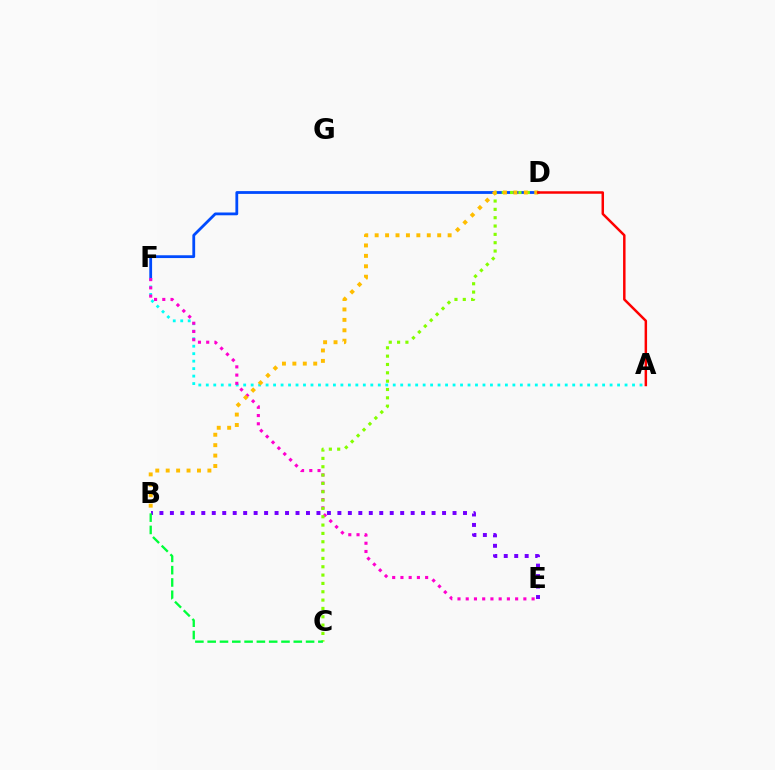{('D', 'F'): [{'color': '#004bff', 'line_style': 'solid', 'thickness': 2.01}], ('A', 'F'): [{'color': '#00fff6', 'line_style': 'dotted', 'thickness': 2.03}], ('B', 'E'): [{'color': '#7200ff', 'line_style': 'dotted', 'thickness': 2.84}], ('E', 'F'): [{'color': '#ff00cf', 'line_style': 'dotted', 'thickness': 2.24}], ('C', 'D'): [{'color': '#84ff00', 'line_style': 'dotted', 'thickness': 2.26}], ('B', 'C'): [{'color': '#00ff39', 'line_style': 'dashed', 'thickness': 1.67}], ('B', 'D'): [{'color': '#ffbd00', 'line_style': 'dotted', 'thickness': 2.83}], ('A', 'D'): [{'color': '#ff0000', 'line_style': 'solid', 'thickness': 1.79}]}